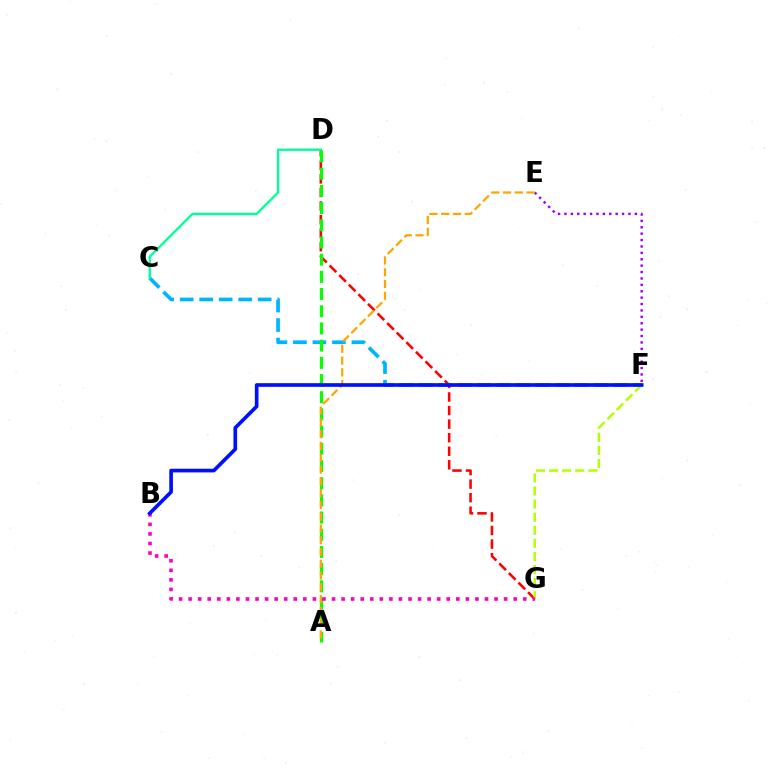{('D', 'G'): [{'color': '#ff0000', 'line_style': 'dashed', 'thickness': 1.84}], ('C', 'F'): [{'color': '#00b5ff', 'line_style': 'dashed', 'thickness': 2.65}], ('F', 'G'): [{'color': '#b3ff00', 'line_style': 'dashed', 'thickness': 1.78}], ('E', 'F'): [{'color': '#9b00ff', 'line_style': 'dotted', 'thickness': 1.74}], ('A', 'D'): [{'color': '#08ff00', 'line_style': 'dashed', 'thickness': 2.34}], ('B', 'G'): [{'color': '#ff00bd', 'line_style': 'dotted', 'thickness': 2.6}], ('A', 'E'): [{'color': '#ffa500', 'line_style': 'dashed', 'thickness': 1.6}], ('B', 'F'): [{'color': '#0010ff', 'line_style': 'solid', 'thickness': 2.64}], ('C', 'D'): [{'color': '#00ff9d', 'line_style': 'solid', 'thickness': 1.68}]}